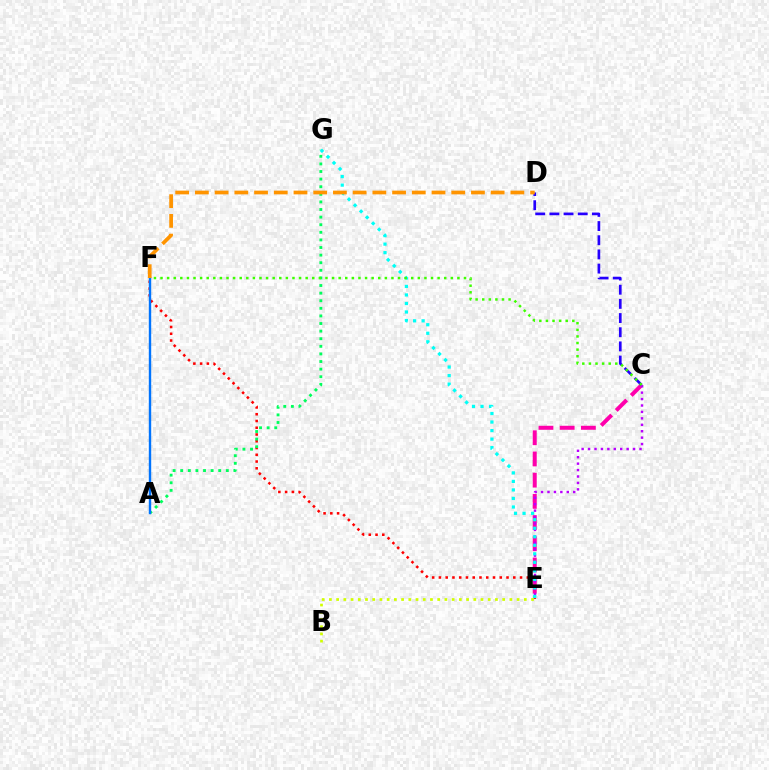{('E', 'F'): [{'color': '#ff0000', 'line_style': 'dotted', 'thickness': 1.84}], ('C', 'E'): [{'color': '#ff00ac', 'line_style': 'dashed', 'thickness': 2.88}, {'color': '#b900ff', 'line_style': 'dotted', 'thickness': 1.75}], ('A', 'G'): [{'color': '#00ff5c', 'line_style': 'dotted', 'thickness': 2.07}], ('C', 'D'): [{'color': '#2500ff', 'line_style': 'dashed', 'thickness': 1.93}], ('A', 'F'): [{'color': '#0074ff', 'line_style': 'solid', 'thickness': 1.73}], ('B', 'E'): [{'color': '#d1ff00', 'line_style': 'dotted', 'thickness': 1.96}], ('E', 'G'): [{'color': '#00fff6', 'line_style': 'dotted', 'thickness': 2.32}], ('D', 'F'): [{'color': '#ff9400', 'line_style': 'dashed', 'thickness': 2.68}], ('C', 'F'): [{'color': '#3dff00', 'line_style': 'dotted', 'thickness': 1.79}]}